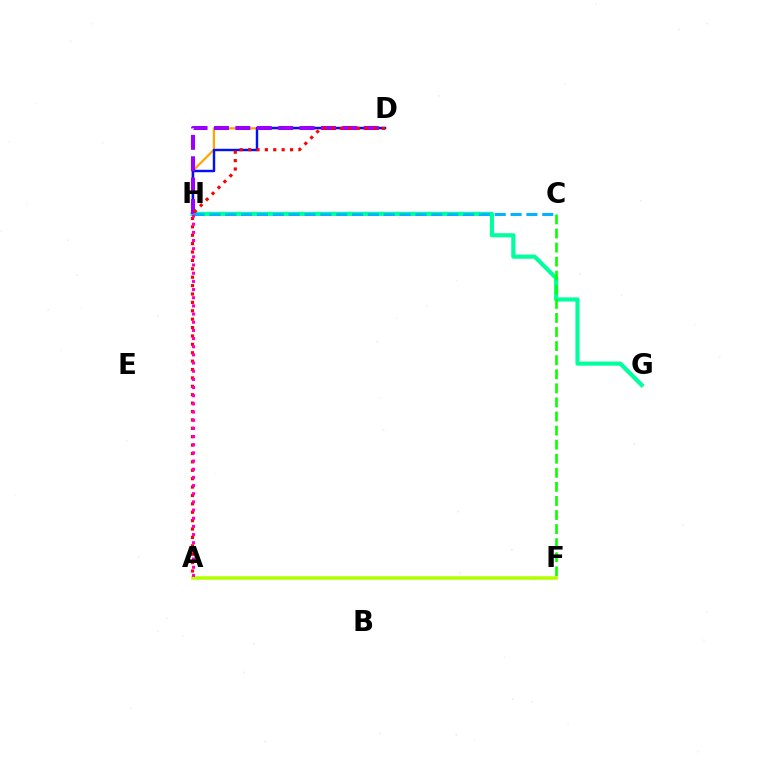{('D', 'H'): [{'color': '#ffa500', 'line_style': 'solid', 'thickness': 1.6}, {'color': '#0010ff', 'line_style': 'solid', 'thickness': 1.75}, {'color': '#9b00ff', 'line_style': 'dashed', 'thickness': 2.91}], ('G', 'H'): [{'color': '#00ff9d', 'line_style': 'solid', 'thickness': 2.99}], ('C', 'H'): [{'color': '#00b5ff', 'line_style': 'dashed', 'thickness': 2.15}], ('A', 'D'): [{'color': '#ff0000', 'line_style': 'dotted', 'thickness': 2.28}], ('C', 'F'): [{'color': '#08ff00', 'line_style': 'dashed', 'thickness': 1.91}], ('A', 'F'): [{'color': '#b3ff00', 'line_style': 'solid', 'thickness': 2.56}], ('A', 'H'): [{'color': '#ff00bd', 'line_style': 'dotted', 'thickness': 2.22}]}